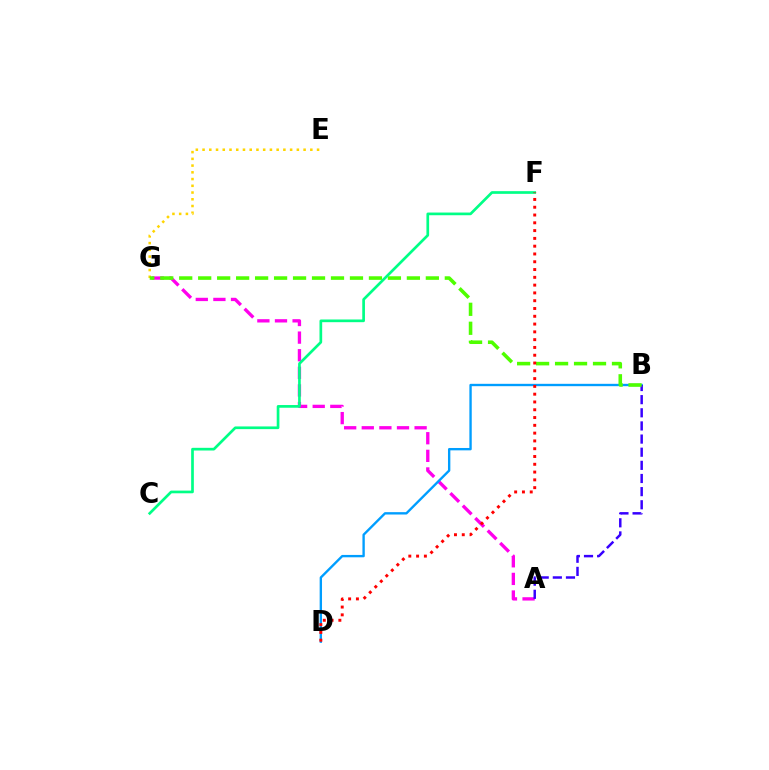{('A', 'G'): [{'color': '#ff00ed', 'line_style': 'dashed', 'thickness': 2.39}], ('E', 'G'): [{'color': '#ffd500', 'line_style': 'dotted', 'thickness': 1.83}], ('B', 'D'): [{'color': '#009eff', 'line_style': 'solid', 'thickness': 1.7}], ('A', 'B'): [{'color': '#3700ff', 'line_style': 'dashed', 'thickness': 1.78}], ('B', 'G'): [{'color': '#4fff00', 'line_style': 'dashed', 'thickness': 2.58}], ('C', 'F'): [{'color': '#00ff86', 'line_style': 'solid', 'thickness': 1.94}], ('D', 'F'): [{'color': '#ff0000', 'line_style': 'dotted', 'thickness': 2.12}]}